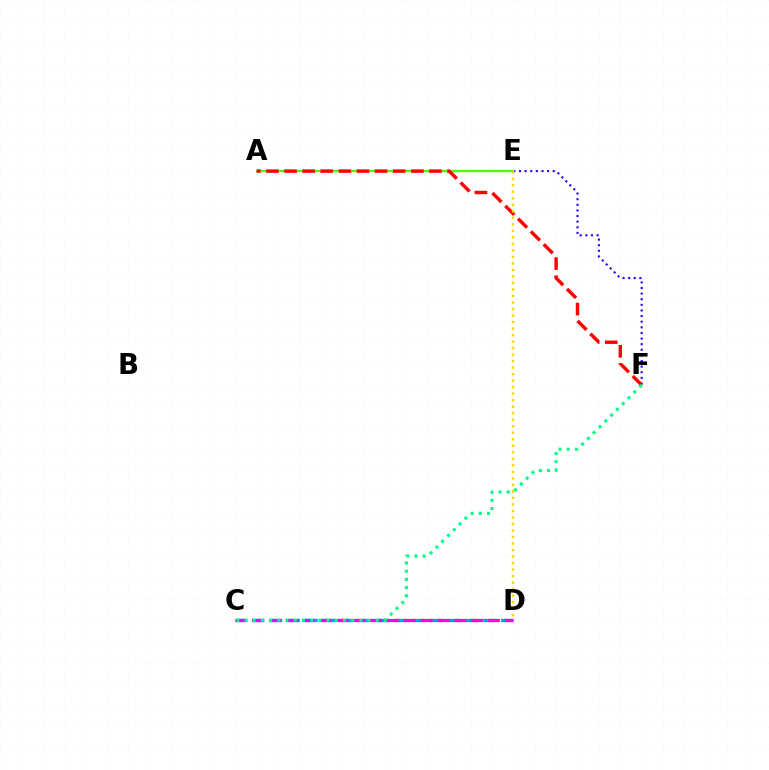{('E', 'F'): [{'color': '#3700ff', 'line_style': 'dotted', 'thickness': 1.53}], ('C', 'D'): [{'color': '#009eff', 'line_style': 'dashed', 'thickness': 2.42}, {'color': '#ff00ed', 'line_style': 'dashed', 'thickness': 2.29}], ('A', 'E'): [{'color': '#4fff00', 'line_style': 'solid', 'thickness': 1.67}], ('A', 'F'): [{'color': '#ff0000', 'line_style': 'dashed', 'thickness': 2.46}], ('C', 'F'): [{'color': '#00ff86', 'line_style': 'dotted', 'thickness': 2.23}], ('D', 'E'): [{'color': '#ffd500', 'line_style': 'dotted', 'thickness': 1.77}]}